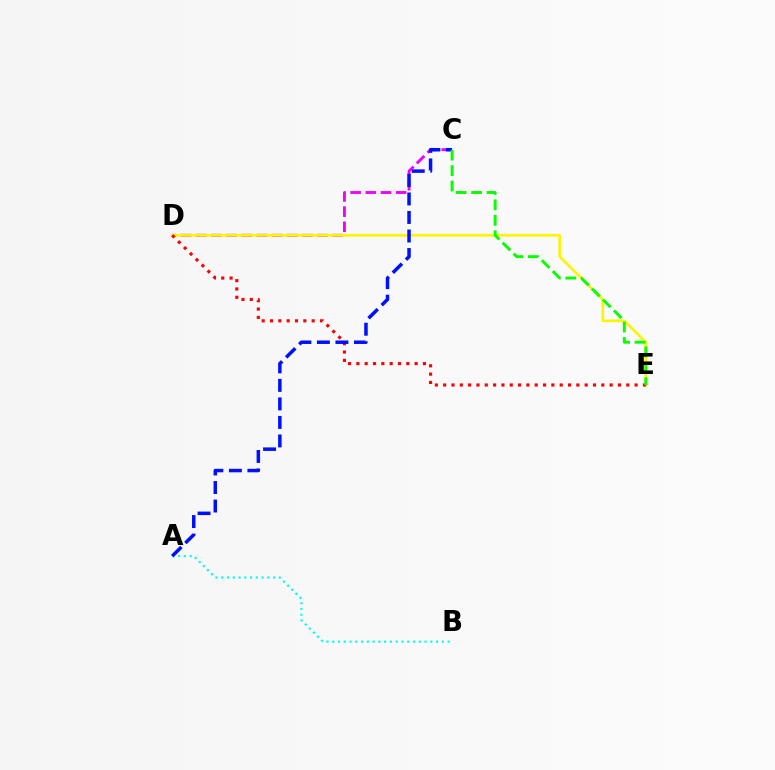{('C', 'D'): [{'color': '#ee00ff', 'line_style': 'dashed', 'thickness': 2.06}], ('A', 'B'): [{'color': '#00fff6', 'line_style': 'dotted', 'thickness': 1.57}], ('D', 'E'): [{'color': '#fcf500', 'line_style': 'solid', 'thickness': 1.94}, {'color': '#ff0000', 'line_style': 'dotted', 'thickness': 2.26}], ('A', 'C'): [{'color': '#0010ff', 'line_style': 'dashed', 'thickness': 2.52}], ('C', 'E'): [{'color': '#08ff00', 'line_style': 'dashed', 'thickness': 2.1}]}